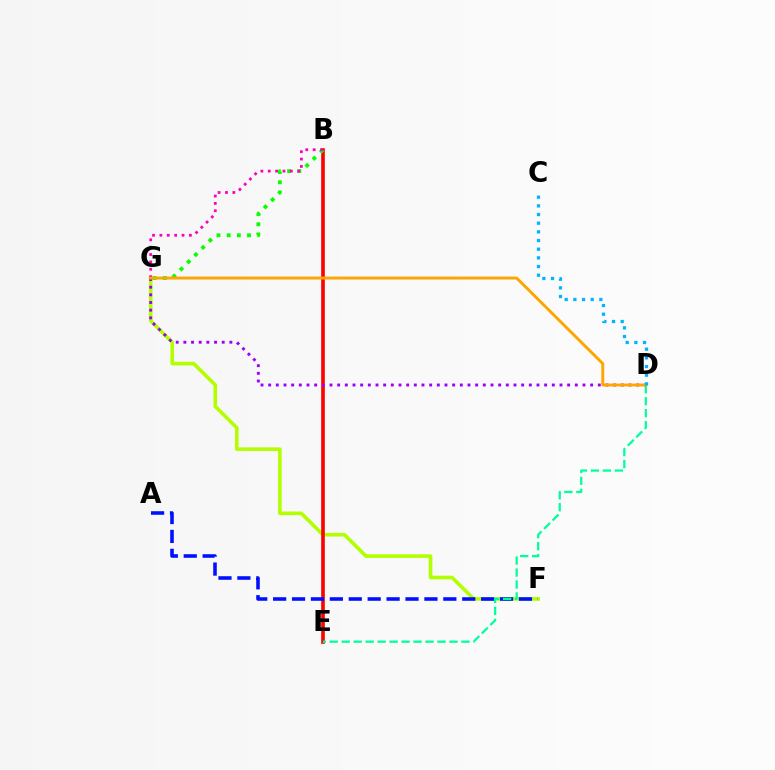{('F', 'G'): [{'color': '#b3ff00', 'line_style': 'solid', 'thickness': 2.59}], ('B', 'E'): [{'color': '#ff0000', 'line_style': 'solid', 'thickness': 2.61}], ('A', 'F'): [{'color': '#0010ff', 'line_style': 'dashed', 'thickness': 2.57}], ('D', 'G'): [{'color': '#9b00ff', 'line_style': 'dotted', 'thickness': 2.08}, {'color': '#ffa500', 'line_style': 'solid', 'thickness': 2.1}], ('B', 'G'): [{'color': '#08ff00', 'line_style': 'dotted', 'thickness': 2.77}, {'color': '#ff00bd', 'line_style': 'dotted', 'thickness': 2.0}], ('D', 'E'): [{'color': '#00ff9d', 'line_style': 'dashed', 'thickness': 1.63}], ('C', 'D'): [{'color': '#00b5ff', 'line_style': 'dotted', 'thickness': 2.35}]}